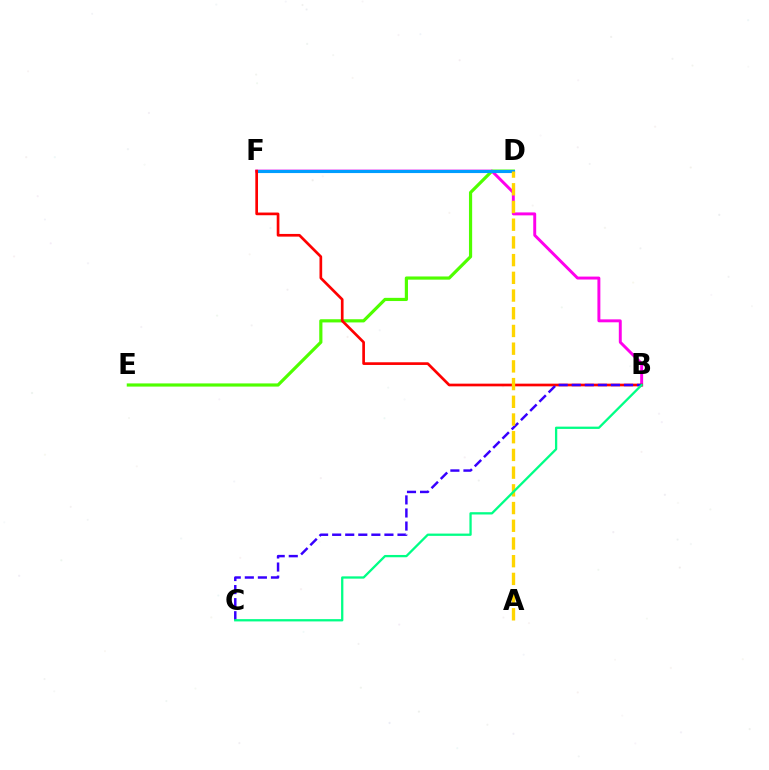{('D', 'E'): [{'color': '#4fff00', 'line_style': 'solid', 'thickness': 2.29}], ('B', 'F'): [{'color': '#ff00ed', 'line_style': 'solid', 'thickness': 2.12}, {'color': '#ff0000', 'line_style': 'solid', 'thickness': 1.93}], ('D', 'F'): [{'color': '#009eff', 'line_style': 'solid', 'thickness': 2.24}], ('B', 'C'): [{'color': '#3700ff', 'line_style': 'dashed', 'thickness': 1.78}, {'color': '#00ff86', 'line_style': 'solid', 'thickness': 1.65}], ('A', 'D'): [{'color': '#ffd500', 'line_style': 'dashed', 'thickness': 2.41}]}